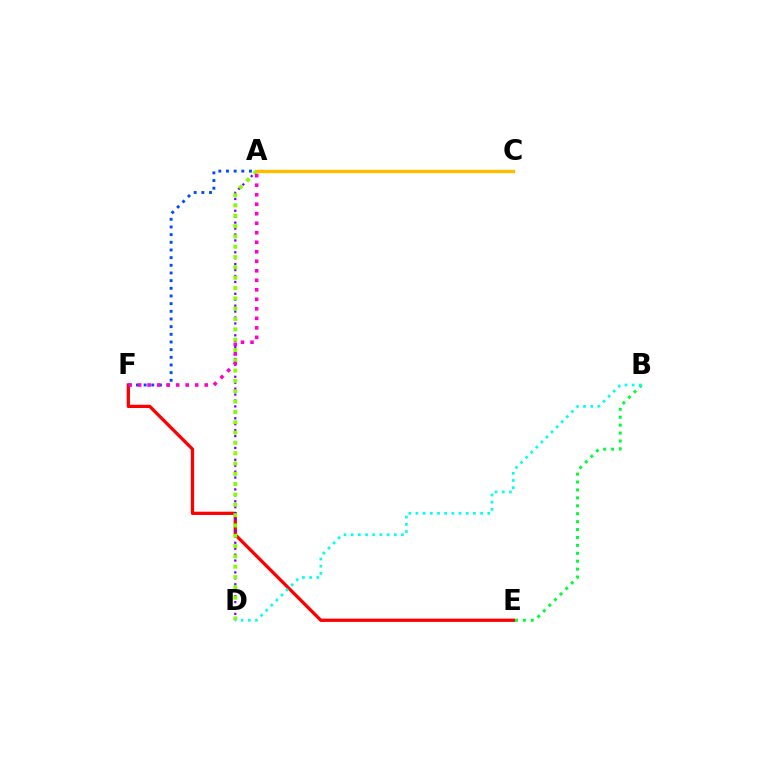{('B', 'E'): [{'color': '#00ff39', 'line_style': 'dotted', 'thickness': 2.15}], ('E', 'F'): [{'color': '#ff0000', 'line_style': 'solid', 'thickness': 2.35}], ('A', 'D'): [{'color': '#7200ff', 'line_style': 'dotted', 'thickness': 1.61}, {'color': '#84ff00', 'line_style': 'dotted', 'thickness': 2.8}], ('A', 'F'): [{'color': '#004bff', 'line_style': 'dotted', 'thickness': 2.08}, {'color': '#ff00cf', 'line_style': 'dotted', 'thickness': 2.58}], ('A', 'C'): [{'color': '#ffbd00', 'line_style': 'solid', 'thickness': 2.44}], ('B', 'D'): [{'color': '#00fff6', 'line_style': 'dotted', 'thickness': 1.95}]}